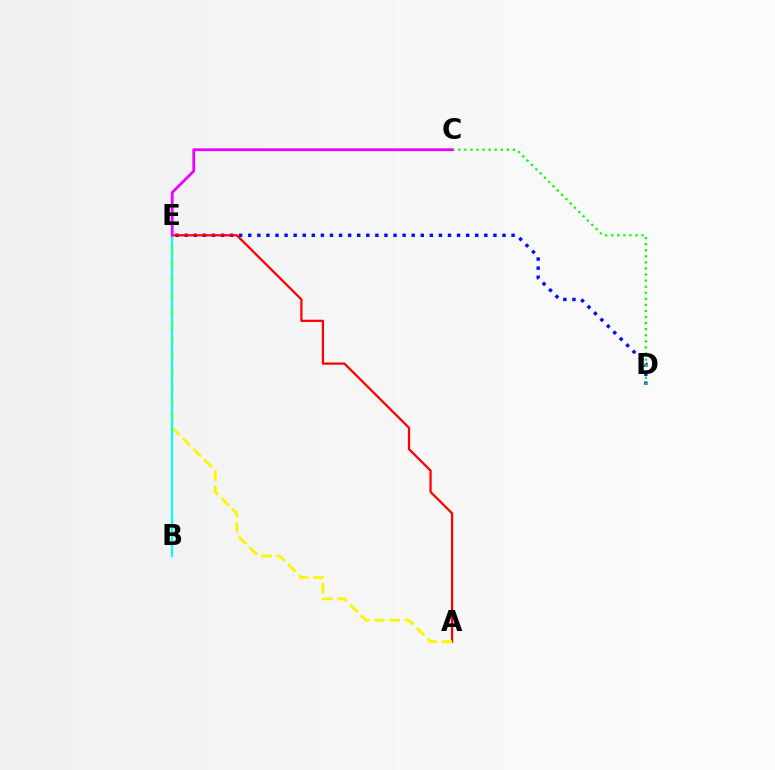{('D', 'E'): [{'color': '#0010ff', 'line_style': 'dotted', 'thickness': 2.47}], ('A', 'E'): [{'color': '#ff0000', 'line_style': 'solid', 'thickness': 1.62}, {'color': '#fcf500', 'line_style': 'dashed', 'thickness': 2.07}], ('C', 'D'): [{'color': '#08ff00', 'line_style': 'dotted', 'thickness': 1.65}], ('B', 'E'): [{'color': '#00fff6', 'line_style': 'solid', 'thickness': 1.6}], ('C', 'E'): [{'color': '#ee00ff', 'line_style': 'solid', 'thickness': 2.0}]}